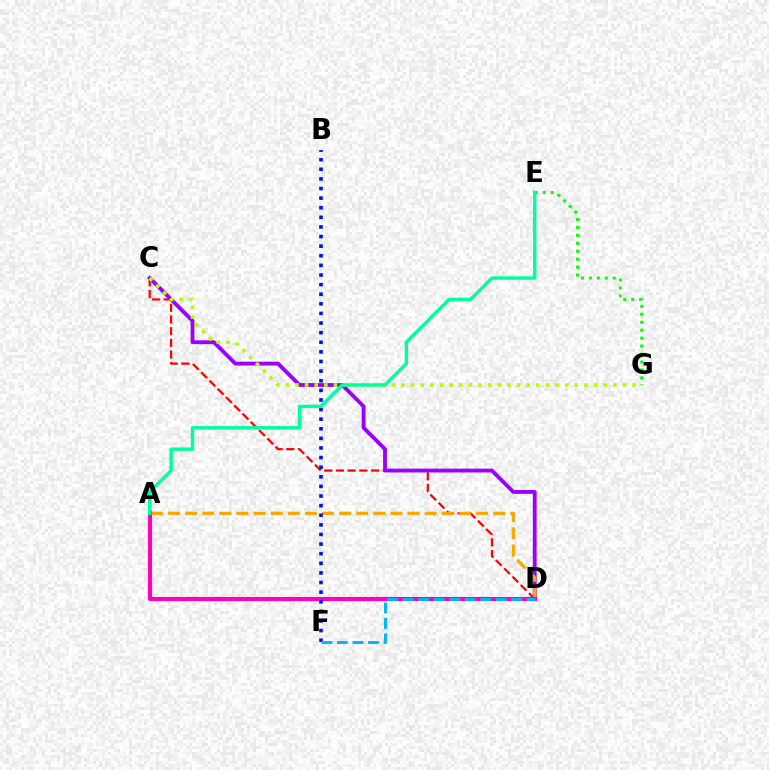{('C', 'D'): [{'color': '#ff0000', 'line_style': 'dashed', 'thickness': 1.59}, {'color': '#9b00ff', 'line_style': 'solid', 'thickness': 2.75}], ('E', 'G'): [{'color': '#08ff00', 'line_style': 'dotted', 'thickness': 2.16}], ('C', 'G'): [{'color': '#b3ff00', 'line_style': 'dotted', 'thickness': 2.62}], ('A', 'D'): [{'color': '#ffa500', 'line_style': 'dashed', 'thickness': 2.32}, {'color': '#ff00bd', 'line_style': 'solid', 'thickness': 2.97}], ('B', 'F'): [{'color': '#0010ff', 'line_style': 'dotted', 'thickness': 2.61}], ('D', 'F'): [{'color': '#00b5ff', 'line_style': 'dashed', 'thickness': 2.11}], ('A', 'E'): [{'color': '#00ff9d', 'line_style': 'solid', 'thickness': 2.45}]}